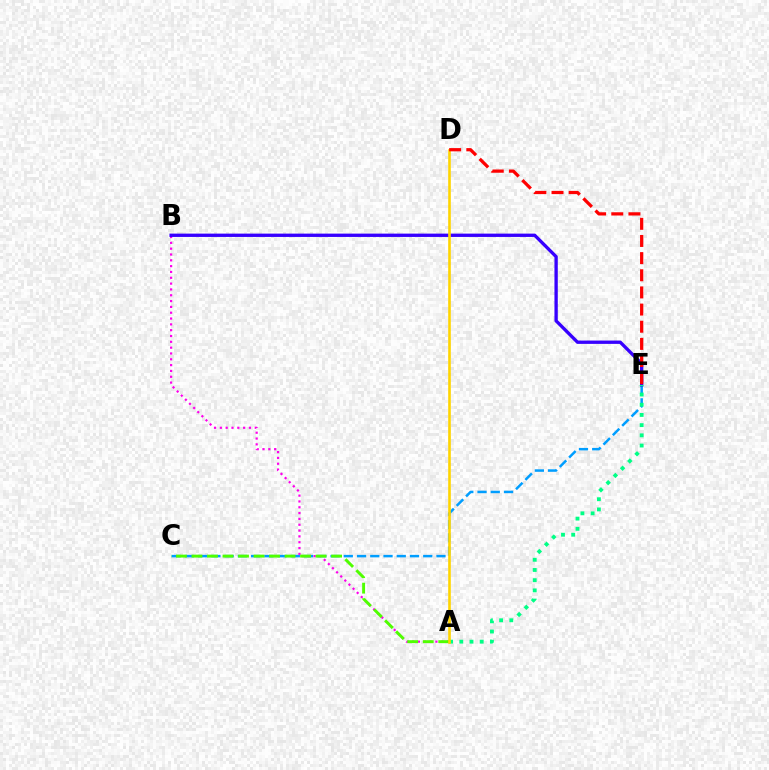{('C', 'E'): [{'color': '#009eff', 'line_style': 'dashed', 'thickness': 1.8}], ('A', 'B'): [{'color': '#ff00ed', 'line_style': 'dotted', 'thickness': 1.58}], ('B', 'E'): [{'color': '#3700ff', 'line_style': 'solid', 'thickness': 2.39}], ('A', 'E'): [{'color': '#00ff86', 'line_style': 'dotted', 'thickness': 2.77}], ('A', 'C'): [{'color': '#4fff00', 'line_style': 'dashed', 'thickness': 2.11}], ('A', 'D'): [{'color': '#ffd500', 'line_style': 'solid', 'thickness': 1.89}], ('D', 'E'): [{'color': '#ff0000', 'line_style': 'dashed', 'thickness': 2.33}]}